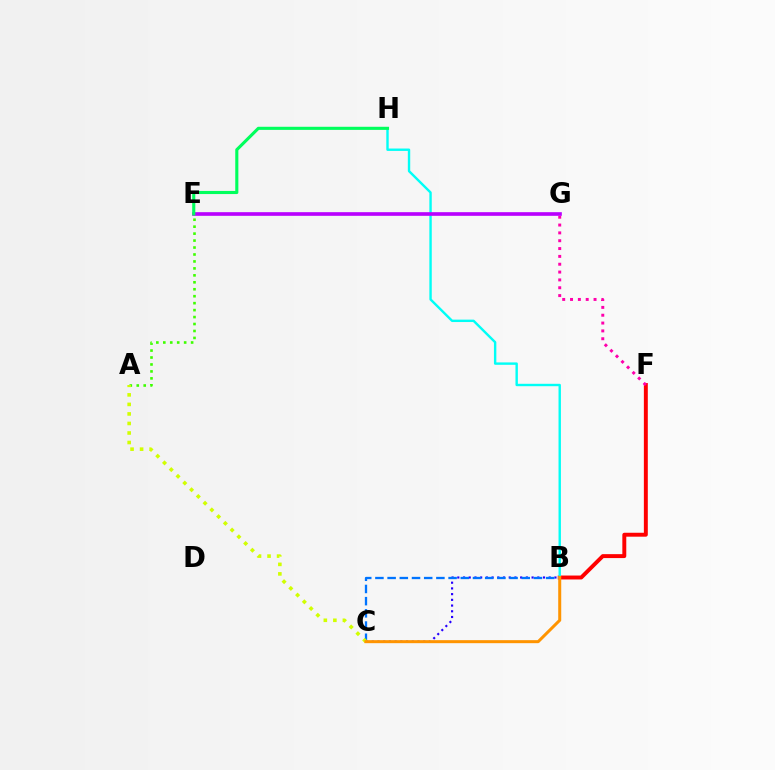{('B', 'F'): [{'color': '#ff0000', 'line_style': 'solid', 'thickness': 2.83}], ('F', 'G'): [{'color': '#ff00ac', 'line_style': 'dotted', 'thickness': 2.13}], ('B', 'C'): [{'color': '#2500ff', 'line_style': 'dotted', 'thickness': 1.55}, {'color': '#0074ff', 'line_style': 'dashed', 'thickness': 1.66}, {'color': '#ff9400', 'line_style': 'solid', 'thickness': 2.17}], ('A', 'E'): [{'color': '#3dff00', 'line_style': 'dotted', 'thickness': 1.89}], ('B', 'H'): [{'color': '#00fff6', 'line_style': 'solid', 'thickness': 1.73}], ('A', 'C'): [{'color': '#d1ff00', 'line_style': 'dotted', 'thickness': 2.59}], ('E', 'G'): [{'color': '#b900ff', 'line_style': 'solid', 'thickness': 2.63}], ('E', 'H'): [{'color': '#00ff5c', 'line_style': 'solid', 'thickness': 2.24}]}